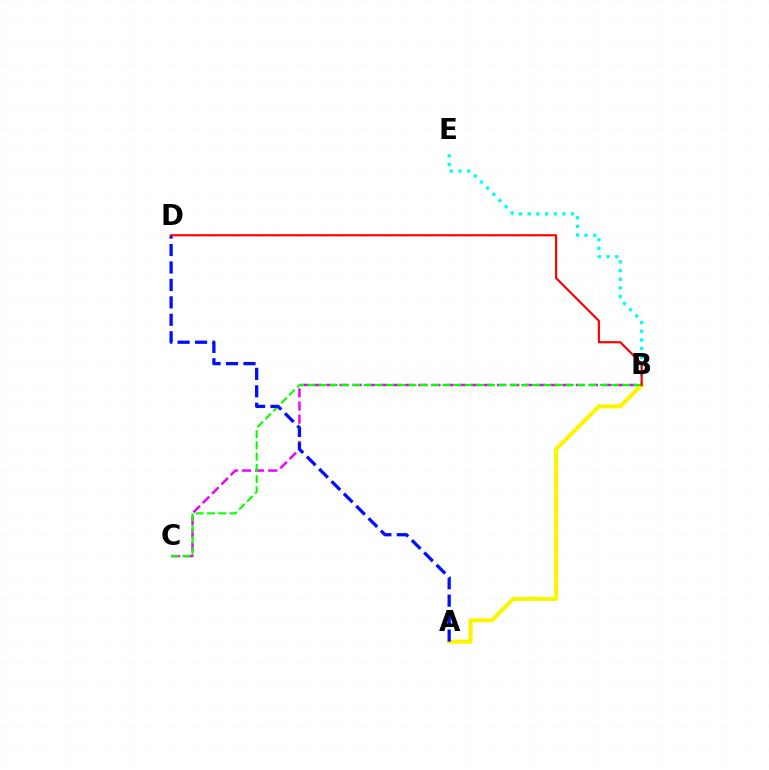{('B', 'E'): [{'color': '#00fff6', 'line_style': 'dotted', 'thickness': 2.36}], ('A', 'B'): [{'color': '#fcf500', 'line_style': 'solid', 'thickness': 2.94}], ('B', 'C'): [{'color': '#ee00ff', 'line_style': 'dashed', 'thickness': 1.78}, {'color': '#08ff00', 'line_style': 'dashed', 'thickness': 1.53}], ('A', 'D'): [{'color': '#0010ff', 'line_style': 'dashed', 'thickness': 2.37}], ('B', 'D'): [{'color': '#ff0000', 'line_style': 'solid', 'thickness': 1.56}]}